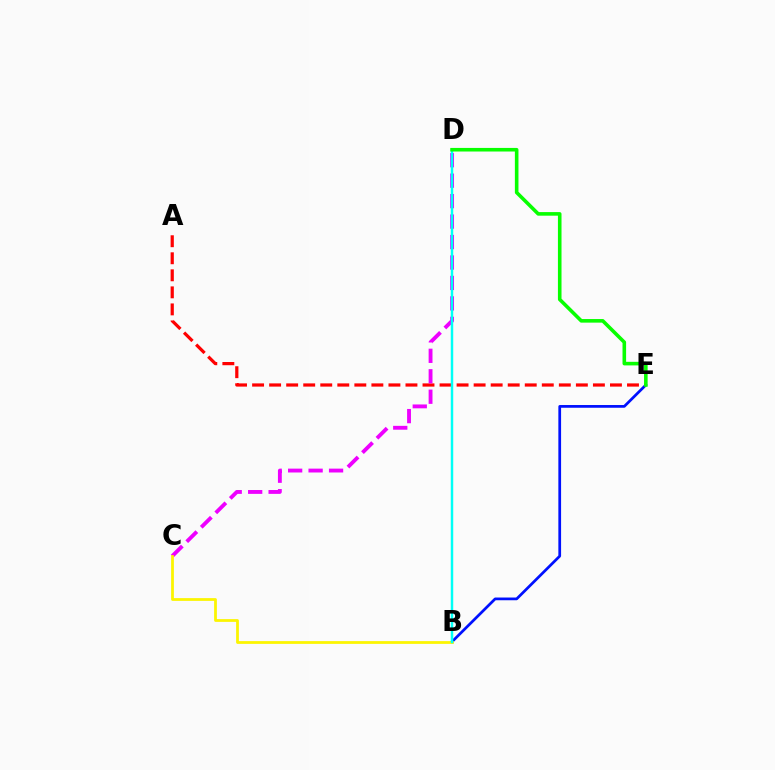{('A', 'E'): [{'color': '#ff0000', 'line_style': 'dashed', 'thickness': 2.32}], ('B', 'E'): [{'color': '#0010ff', 'line_style': 'solid', 'thickness': 1.96}], ('C', 'D'): [{'color': '#ee00ff', 'line_style': 'dashed', 'thickness': 2.78}], ('B', 'C'): [{'color': '#fcf500', 'line_style': 'solid', 'thickness': 1.99}], ('B', 'D'): [{'color': '#00fff6', 'line_style': 'solid', 'thickness': 1.76}], ('D', 'E'): [{'color': '#08ff00', 'line_style': 'solid', 'thickness': 2.58}]}